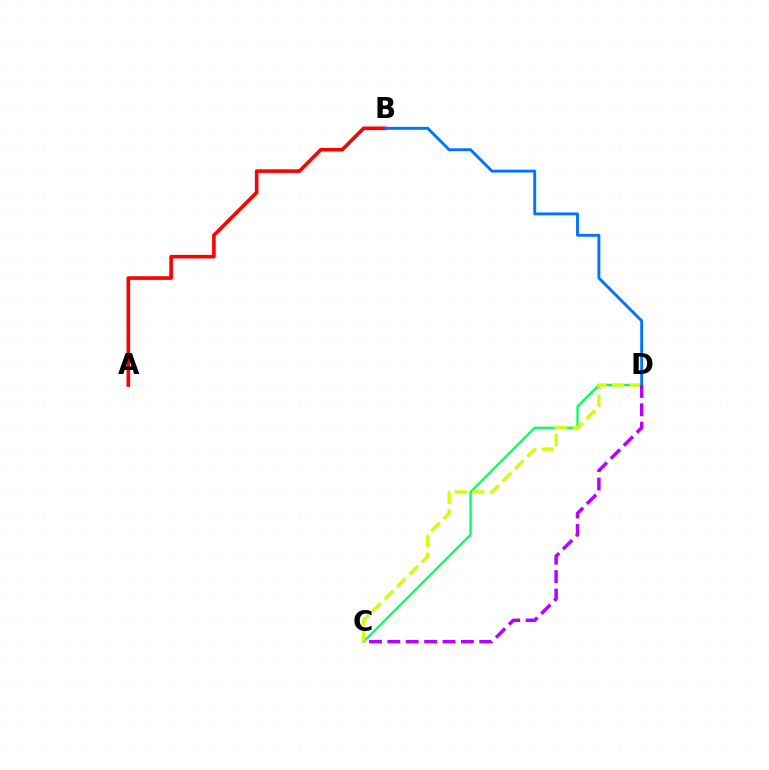{('C', 'D'): [{'color': '#00ff5c', 'line_style': 'solid', 'thickness': 1.61}, {'color': '#d1ff00', 'line_style': 'dashed', 'thickness': 2.37}, {'color': '#b900ff', 'line_style': 'dashed', 'thickness': 2.5}], ('A', 'B'): [{'color': '#ff0000', 'line_style': 'solid', 'thickness': 2.61}], ('B', 'D'): [{'color': '#0074ff', 'line_style': 'solid', 'thickness': 2.09}]}